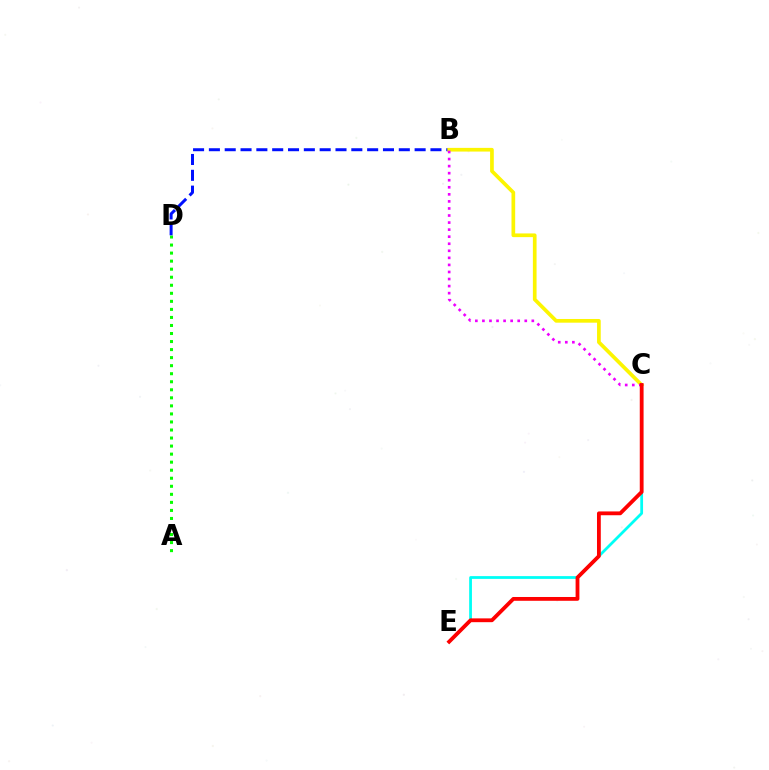{('A', 'D'): [{'color': '#08ff00', 'line_style': 'dotted', 'thickness': 2.18}], ('B', 'D'): [{'color': '#0010ff', 'line_style': 'dashed', 'thickness': 2.15}], ('B', 'C'): [{'color': '#fcf500', 'line_style': 'solid', 'thickness': 2.66}, {'color': '#ee00ff', 'line_style': 'dotted', 'thickness': 1.92}], ('C', 'E'): [{'color': '#00fff6', 'line_style': 'solid', 'thickness': 2.0}, {'color': '#ff0000', 'line_style': 'solid', 'thickness': 2.74}]}